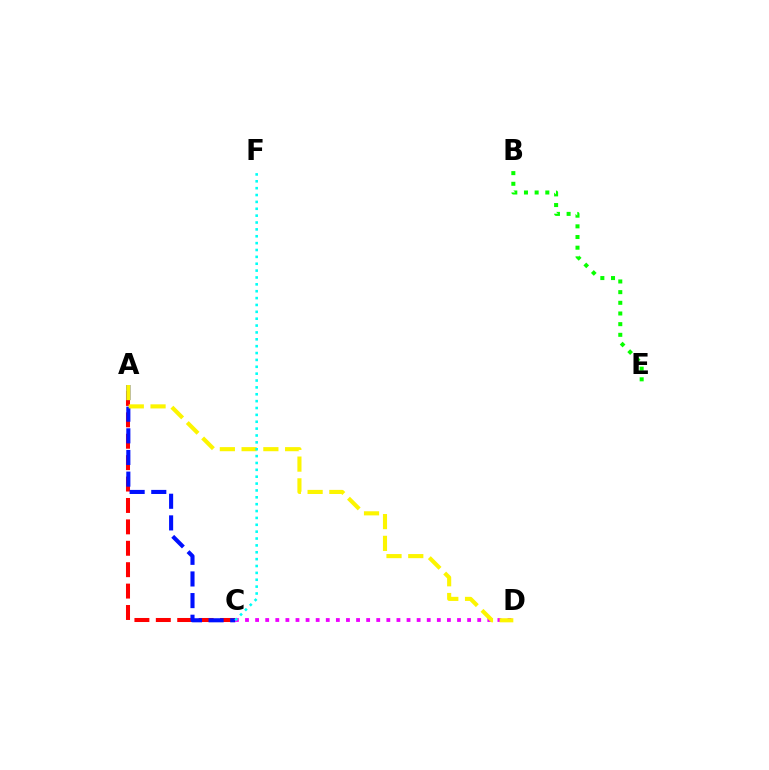{('A', 'C'): [{'color': '#ff0000', 'line_style': 'dashed', 'thickness': 2.91}, {'color': '#0010ff', 'line_style': 'dashed', 'thickness': 2.94}], ('C', 'D'): [{'color': '#ee00ff', 'line_style': 'dotted', 'thickness': 2.74}], ('A', 'D'): [{'color': '#fcf500', 'line_style': 'dashed', 'thickness': 2.96}], ('C', 'F'): [{'color': '#00fff6', 'line_style': 'dotted', 'thickness': 1.87}], ('B', 'E'): [{'color': '#08ff00', 'line_style': 'dotted', 'thickness': 2.9}]}